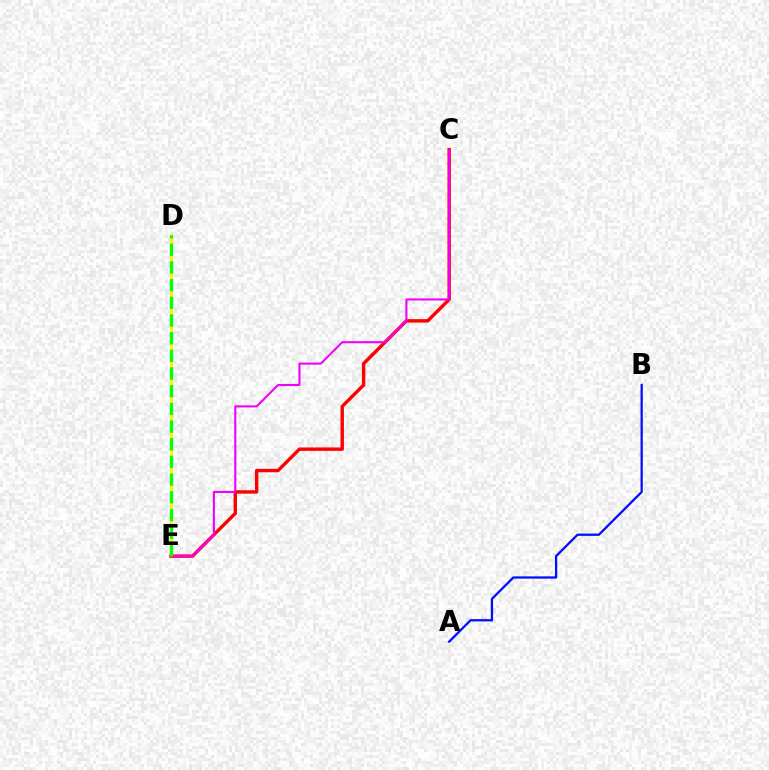{('A', 'B'): [{'color': '#0010ff', 'line_style': 'solid', 'thickness': 1.64}], ('D', 'E'): [{'color': '#00fff6', 'line_style': 'solid', 'thickness': 1.84}, {'color': '#fcf500', 'line_style': 'solid', 'thickness': 2.15}, {'color': '#08ff00', 'line_style': 'dashed', 'thickness': 2.4}], ('C', 'E'): [{'color': '#ff0000', 'line_style': 'solid', 'thickness': 2.46}, {'color': '#ee00ff', 'line_style': 'solid', 'thickness': 1.5}]}